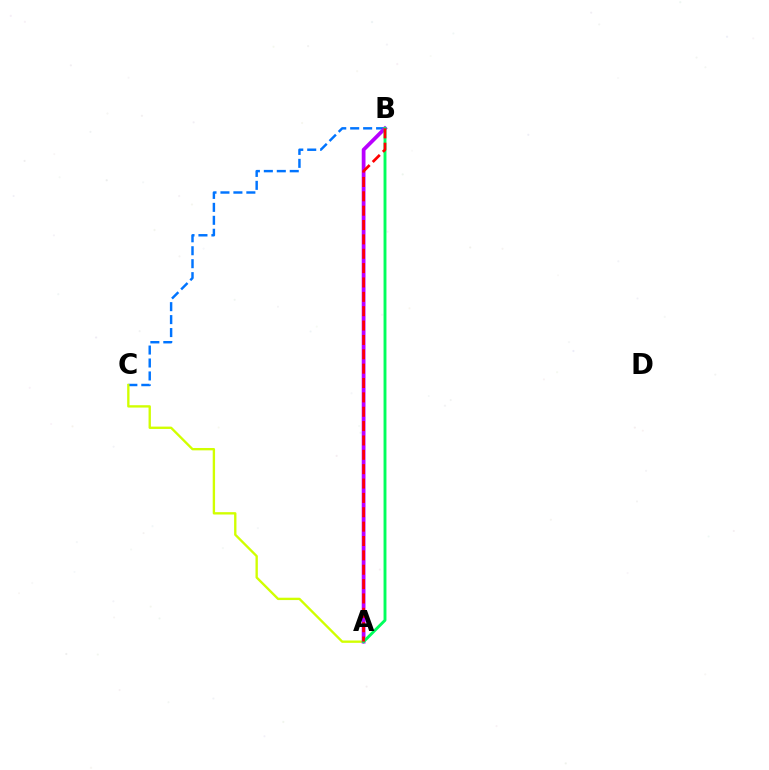{('B', 'C'): [{'color': '#0074ff', 'line_style': 'dashed', 'thickness': 1.76}], ('A', 'C'): [{'color': '#d1ff00', 'line_style': 'solid', 'thickness': 1.7}], ('A', 'B'): [{'color': '#b900ff', 'line_style': 'solid', 'thickness': 2.7}, {'color': '#00ff5c', 'line_style': 'solid', 'thickness': 2.09}, {'color': '#ff0000', 'line_style': 'dashed', 'thickness': 1.95}]}